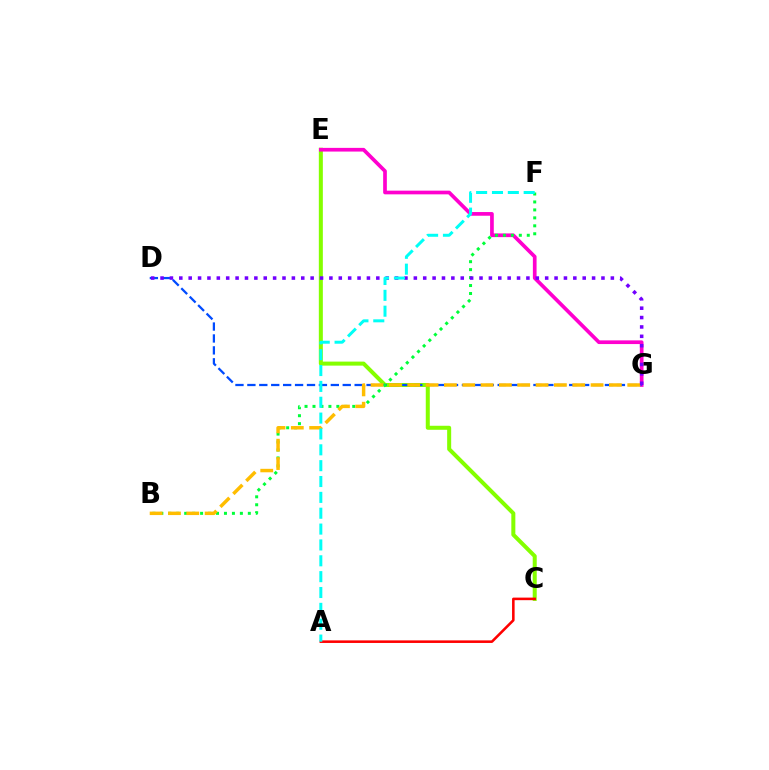{('C', 'E'): [{'color': '#84ff00', 'line_style': 'solid', 'thickness': 2.89}], ('E', 'G'): [{'color': '#ff00cf', 'line_style': 'solid', 'thickness': 2.66}], ('D', 'G'): [{'color': '#004bff', 'line_style': 'dashed', 'thickness': 1.62}, {'color': '#7200ff', 'line_style': 'dotted', 'thickness': 2.55}], ('B', 'F'): [{'color': '#00ff39', 'line_style': 'dotted', 'thickness': 2.16}], ('A', 'C'): [{'color': '#ff0000', 'line_style': 'solid', 'thickness': 1.85}], ('B', 'G'): [{'color': '#ffbd00', 'line_style': 'dashed', 'thickness': 2.49}], ('A', 'F'): [{'color': '#00fff6', 'line_style': 'dashed', 'thickness': 2.15}]}